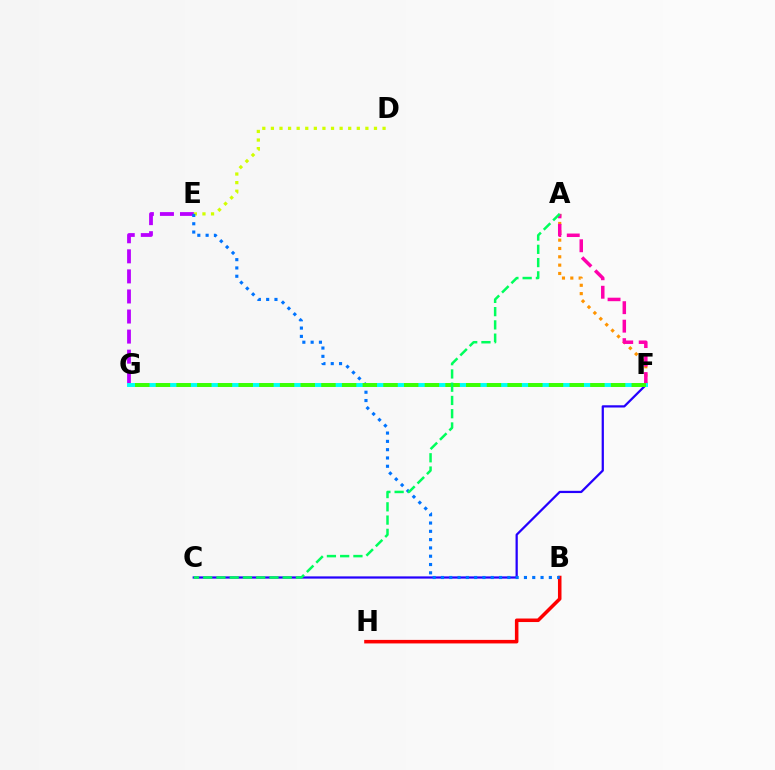{('C', 'F'): [{'color': '#2500ff', 'line_style': 'solid', 'thickness': 1.62}], ('E', 'G'): [{'color': '#b900ff', 'line_style': 'dashed', 'thickness': 2.73}], ('D', 'E'): [{'color': '#d1ff00', 'line_style': 'dotted', 'thickness': 2.33}], ('A', 'F'): [{'color': '#ff9400', 'line_style': 'dotted', 'thickness': 2.26}, {'color': '#ff00ac', 'line_style': 'dashed', 'thickness': 2.51}], ('F', 'G'): [{'color': '#00fff6', 'line_style': 'solid', 'thickness': 2.83}, {'color': '#3dff00', 'line_style': 'dashed', 'thickness': 2.81}], ('B', 'H'): [{'color': '#ff0000', 'line_style': 'solid', 'thickness': 2.54}], ('B', 'E'): [{'color': '#0074ff', 'line_style': 'dotted', 'thickness': 2.25}], ('A', 'C'): [{'color': '#00ff5c', 'line_style': 'dashed', 'thickness': 1.8}]}